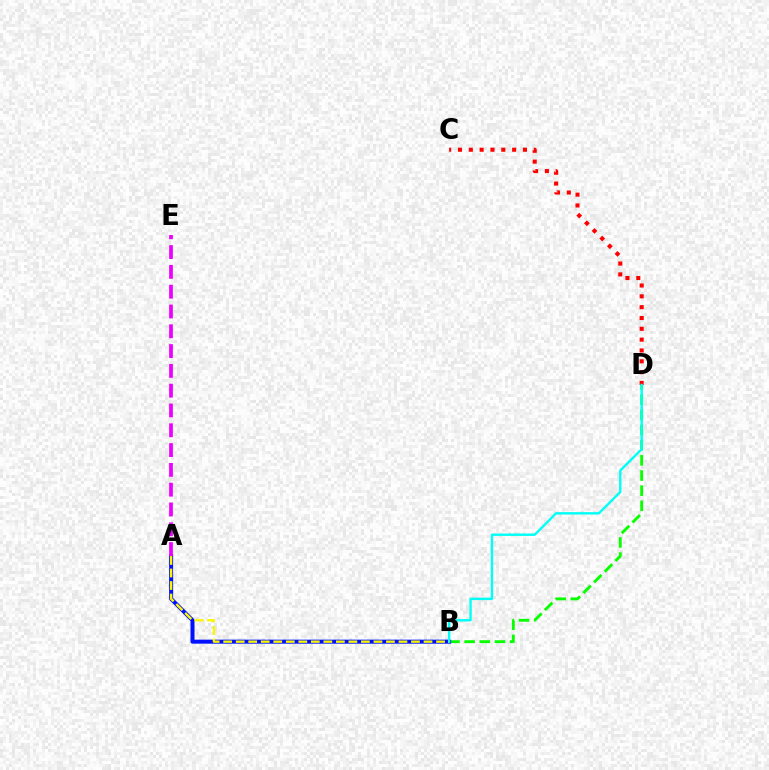{('B', 'D'): [{'color': '#08ff00', 'line_style': 'dashed', 'thickness': 2.06}, {'color': '#00fff6', 'line_style': 'solid', 'thickness': 1.72}], ('A', 'B'): [{'color': '#0010ff', 'line_style': 'solid', 'thickness': 2.89}, {'color': '#fcf500', 'line_style': 'dashed', 'thickness': 1.7}], ('C', 'D'): [{'color': '#ff0000', 'line_style': 'dotted', 'thickness': 2.94}], ('A', 'E'): [{'color': '#ee00ff', 'line_style': 'dashed', 'thickness': 2.69}]}